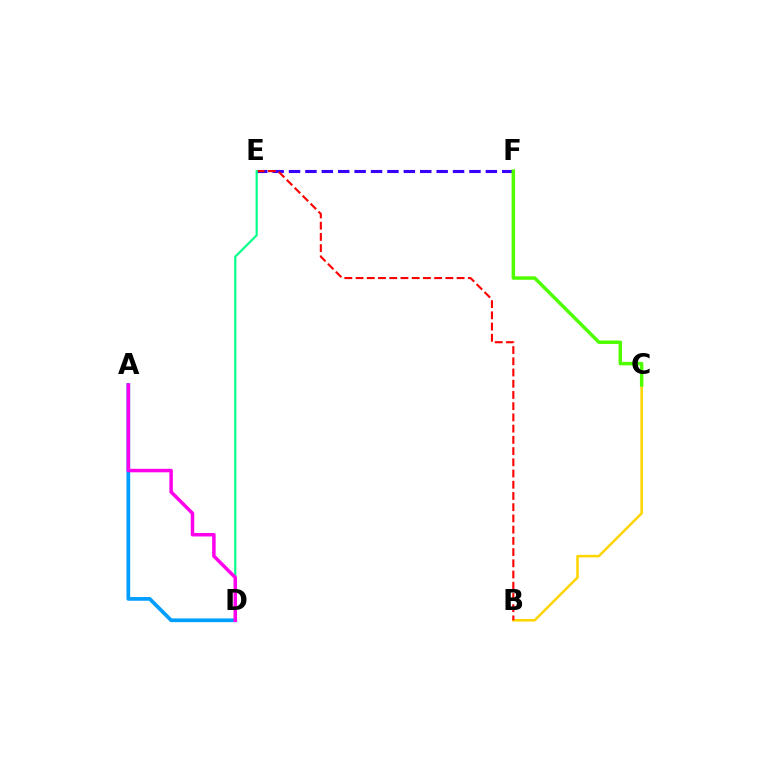{('B', 'C'): [{'color': '#ffd500', 'line_style': 'solid', 'thickness': 1.84}], ('E', 'F'): [{'color': '#3700ff', 'line_style': 'dashed', 'thickness': 2.23}], ('A', 'D'): [{'color': '#009eff', 'line_style': 'solid', 'thickness': 2.68}, {'color': '#ff00ed', 'line_style': 'solid', 'thickness': 2.52}], ('B', 'E'): [{'color': '#ff0000', 'line_style': 'dashed', 'thickness': 1.52}], ('D', 'E'): [{'color': '#00ff86', 'line_style': 'solid', 'thickness': 1.56}], ('C', 'F'): [{'color': '#4fff00', 'line_style': 'solid', 'thickness': 2.5}]}